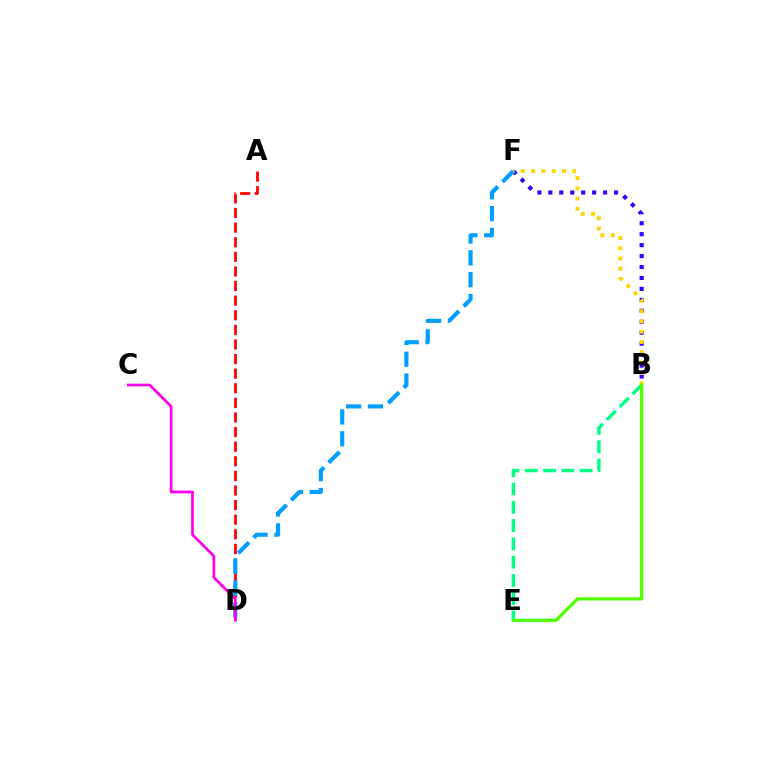{('B', 'E'): [{'color': '#00ff86', 'line_style': 'dashed', 'thickness': 2.48}, {'color': '#4fff00', 'line_style': 'solid', 'thickness': 2.31}], ('A', 'D'): [{'color': '#ff0000', 'line_style': 'dashed', 'thickness': 1.98}], ('B', 'F'): [{'color': '#3700ff', 'line_style': 'dotted', 'thickness': 2.98}, {'color': '#ffd500', 'line_style': 'dotted', 'thickness': 2.79}], ('D', 'F'): [{'color': '#009eff', 'line_style': 'dashed', 'thickness': 2.97}], ('C', 'D'): [{'color': '#ff00ed', 'line_style': 'solid', 'thickness': 1.95}]}